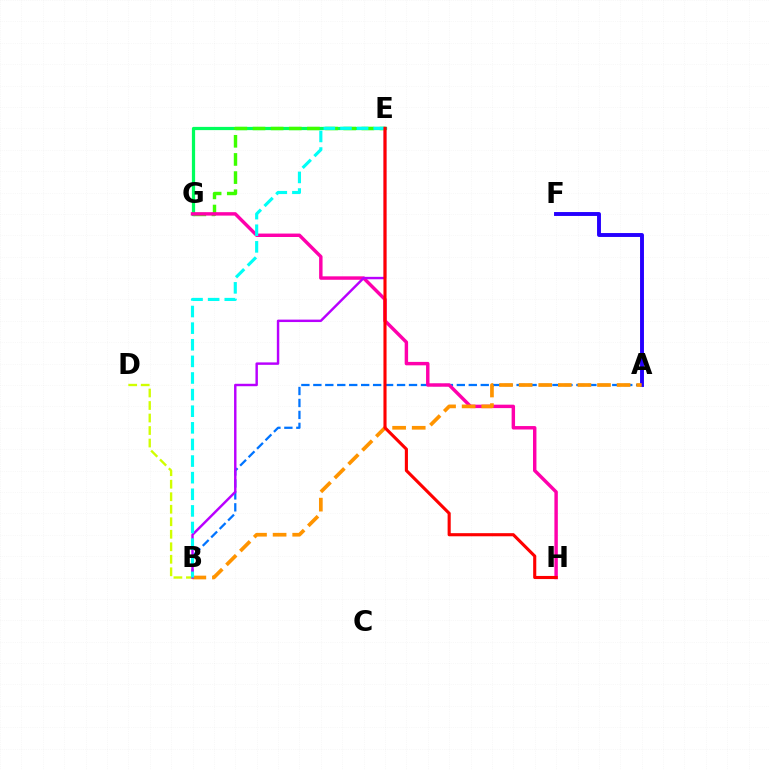{('A', 'B'): [{'color': '#0074ff', 'line_style': 'dashed', 'thickness': 1.62}, {'color': '#ff9400', 'line_style': 'dashed', 'thickness': 2.66}], ('E', 'G'): [{'color': '#00ff5c', 'line_style': 'solid', 'thickness': 2.32}, {'color': '#3dff00', 'line_style': 'dashed', 'thickness': 2.46}], ('G', 'H'): [{'color': '#ff00ac', 'line_style': 'solid', 'thickness': 2.47}], ('B', 'D'): [{'color': '#d1ff00', 'line_style': 'dashed', 'thickness': 1.7}], ('A', 'F'): [{'color': '#2500ff', 'line_style': 'solid', 'thickness': 2.81}], ('B', 'E'): [{'color': '#b900ff', 'line_style': 'solid', 'thickness': 1.76}, {'color': '#00fff6', 'line_style': 'dashed', 'thickness': 2.26}], ('E', 'H'): [{'color': '#ff0000', 'line_style': 'solid', 'thickness': 2.24}]}